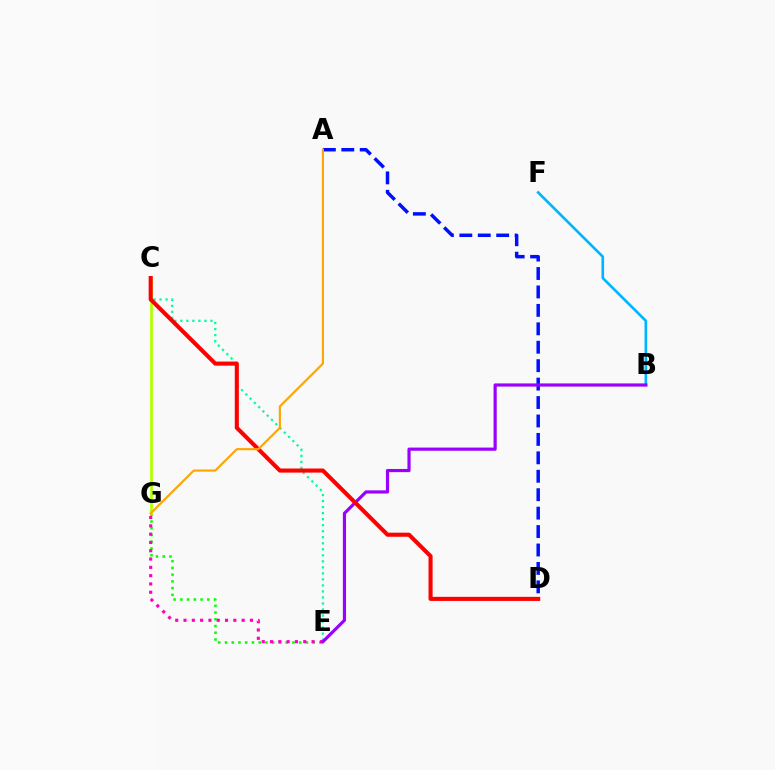{('B', 'F'): [{'color': '#00b5ff', 'line_style': 'solid', 'thickness': 1.9}], ('C', 'E'): [{'color': '#00ff9d', 'line_style': 'dotted', 'thickness': 1.64}], ('E', 'G'): [{'color': '#08ff00', 'line_style': 'dotted', 'thickness': 1.83}, {'color': '#ff00bd', 'line_style': 'dotted', 'thickness': 2.26}], ('C', 'G'): [{'color': '#b3ff00', 'line_style': 'solid', 'thickness': 1.97}], ('A', 'D'): [{'color': '#0010ff', 'line_style': 'dashed', 'thickness': 2.5}], ('B', 'E'): [{'color': '#9b00ff', 'line_style': 'solid', 'thickness': 2.29}], ('C', 'D'): [{'color': '#ff0000', 'line_style': 'solid', 'thickness': 2.94}], ('A', 'G'): [{'color': '#ffa500', 'line_style': 'solid', 'thickness': 1.55}]}